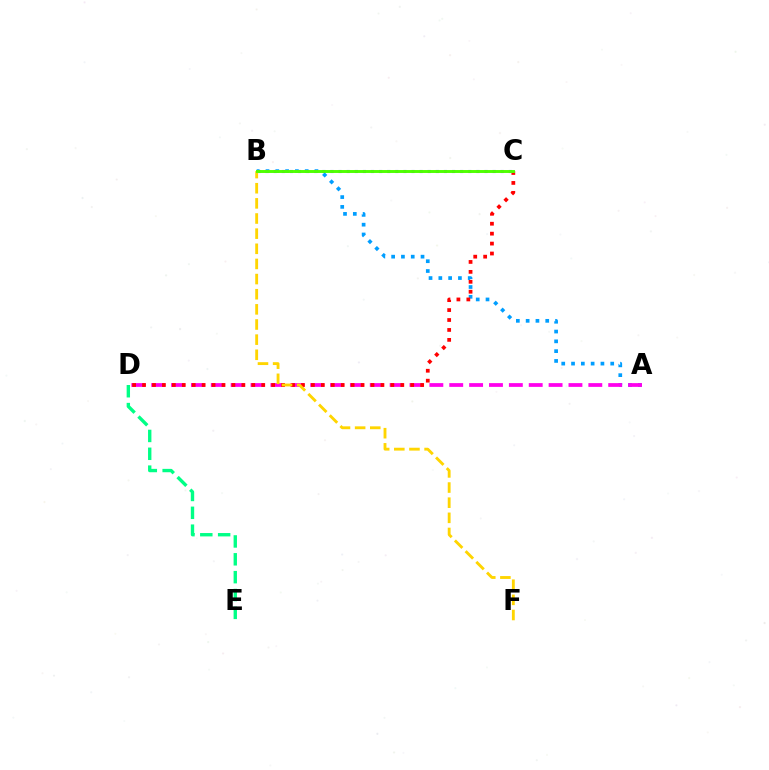{('B', 'C'): [{'color': '#3700ff', 'line_style': 'dotted', 'thickness': 2.2}, {'color': '#4fff00', 'line_style': 'solid', 'thickness': 2.11}], ('A', 'B'): [{'color': '#009eff', 'line_style': 'dotted', 'thickness': 2.66}], ('A', 'D'): [{'color': '#ff00ed', 'line_style': 'dashed', 'thickness': 2.7}], ('C', 'D'): [{'color': '#ff0000', 'line_style': 'dotted', 'thickness': 2.7}], ('B', 'F'): [{'color': '#ffd500', 'line_style': 'dashed', 'thickness': 2.06}], ('D', 'E'): [{'color': '#00ff86', 'line_style': 'dashed', 'thickness': 2.43}]}